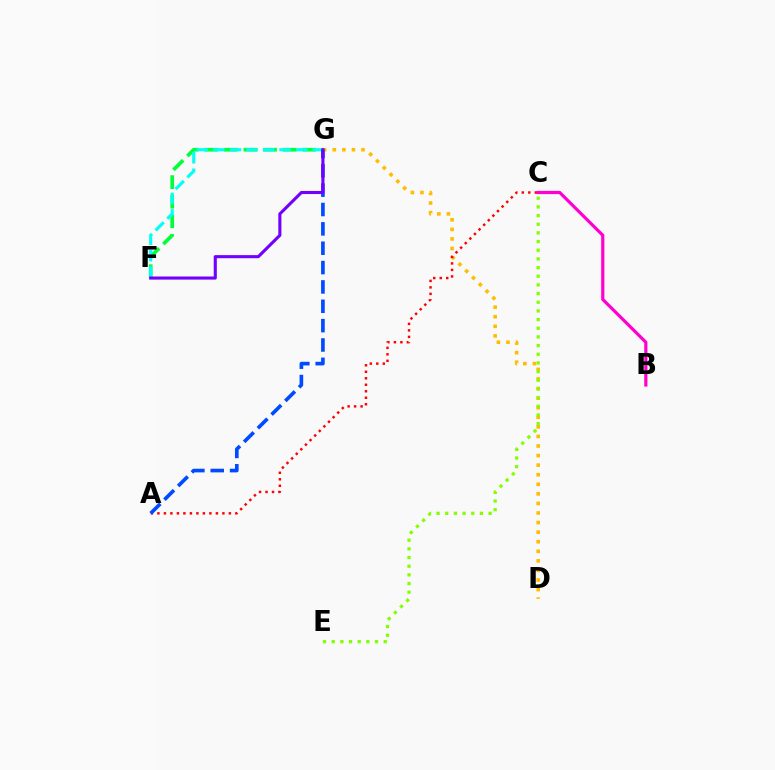{('D', 'G'): [{'color': '#ffbd00', 'line_style': 'dotted', 'thickness': 2.6}], ('F', 'G'): [{'color': '#00ff39', 'line_style': 'dashed', 'thickness': 2.66}, {'color': '#00fff6', 'line_style': 'dashed', 'thickness': 2.25}, {'color': '#7200ff', 'line_style': 'solid', 'thickness': 2.23}], ('C', 'E'): [{'color': '#84ff00', 'line_style': 'dotted', 'thickness': 2.36}], ('A', 'C'): [{'color': '#ff0000', 'line_style': 'dotted', 'thickness': 1.77}], ('A', 'G'): [{'color': '#004bff', 'line_style': 'dashed', 'thickness': 2.63}], ('B', 'C'): [{'color': '#ff00cf', 'line_style': 'solid', 'thickness': 2.3}]}